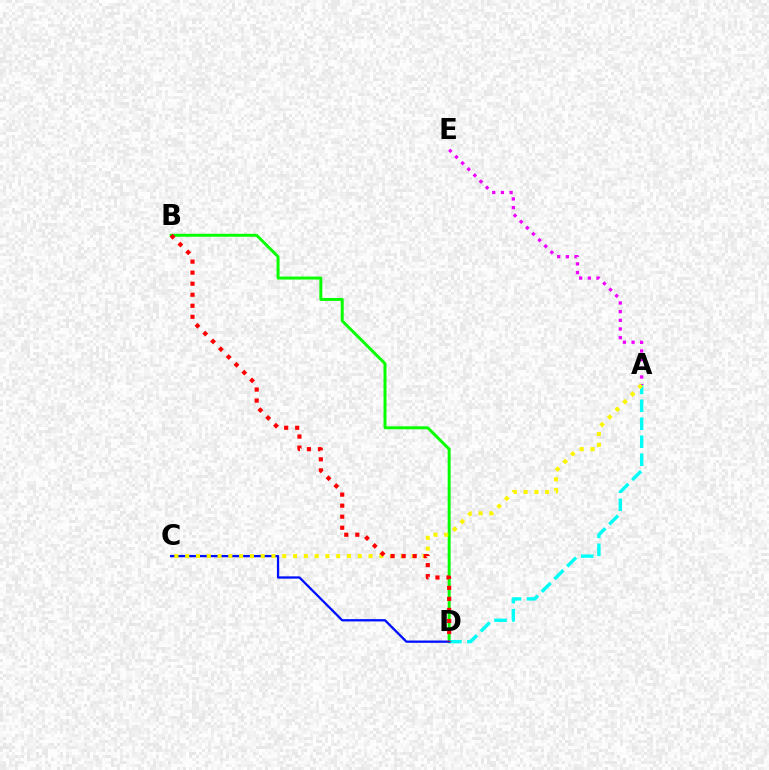{('A', 'E'): [{'color': '#ee00ff', 'line_style': 'dotted', 'thickness': 2.36}], ('B', 'D'): [{'color': '#08ff00', 'line_style': 'solid', 'thickness': 2.14}, {'color': '#ff0000', 'line_style': 'dotted', 'thickness': 3.0}], ('A', 'D'): [{'color': '#00fff6', 'line_style': 'dashed', 'thickness': 2.44}], ('C', 'D'): [{'color': '#0010ff', 'line_style': 'solid', 'thickness': 1.65}], ('A', 'C'): [{'color': '#fcf500', 'line_style': 'dotted', 'thickness': 2.93}]}